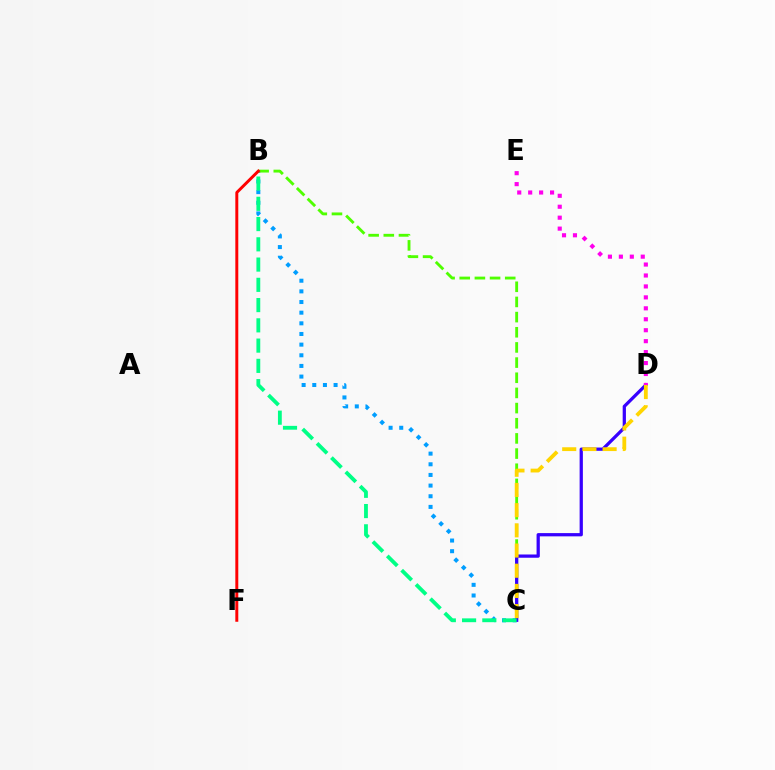{('B', 'C'): [{'color': '#009eff', 'line_style': 'dotted', 'thickness': 2.89}, {'color': '#4fff00', 'line_style': 'dashed', 'thickness': 2.06}, {'color': '#00ff86', 'line_style': 'dashed', 'thickness': 2.75}], ('C', 'D'): [{'color': '#3700ff', 'line_style': 'solid', 'thickness': 2.34}, {'color': '#ffd500', 'line_style': 'dashed', 'thickness': 2.74}], ('D', 'E'): [{'color': '#ff00ed', 'line_style': 'dotted', 'thickness': 2.97}], ('B', 'F'): [{'color': '#ff0000', 'line_style': 'solid', 'thickness': 2.13}]}